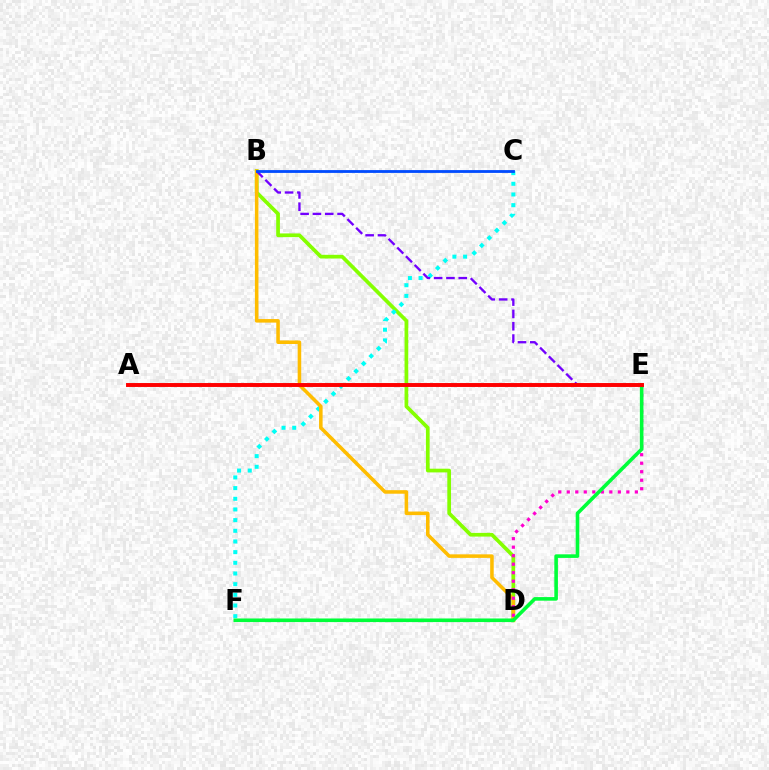{('B', 'D'): [{'color': '#84ff00', 'line_style': 'solid', 'thickness': 2.67}, {'color': '#ffbd00', 'line_style': 'solid', 'thickness': 2.55}], ('C', 'F'): [{'color': '#00fff6', 'line_style': 'dotted', 'thickness': 2.9}], ('B', 'E'): [{'color': '#7200ff', 'line_style': 'dashed', 'thickness': 1.67}], ('D', 'E'): [{'color': '#ff00cf', 'line_style': 'dotted', 'thickness': 2.31}], ('E', 'F'): [{'color': '#00ff39', 'line_style': 'solid', 'thickness': 2.59}], ('B', 'C'): [{'color': '#004bff', 'line_style': 'solid', 'thickness': 2.02}], ('A', 'E'): [{'color': '#ff0000', 'line_style': 'solid', 'thickness': 2.82}]}